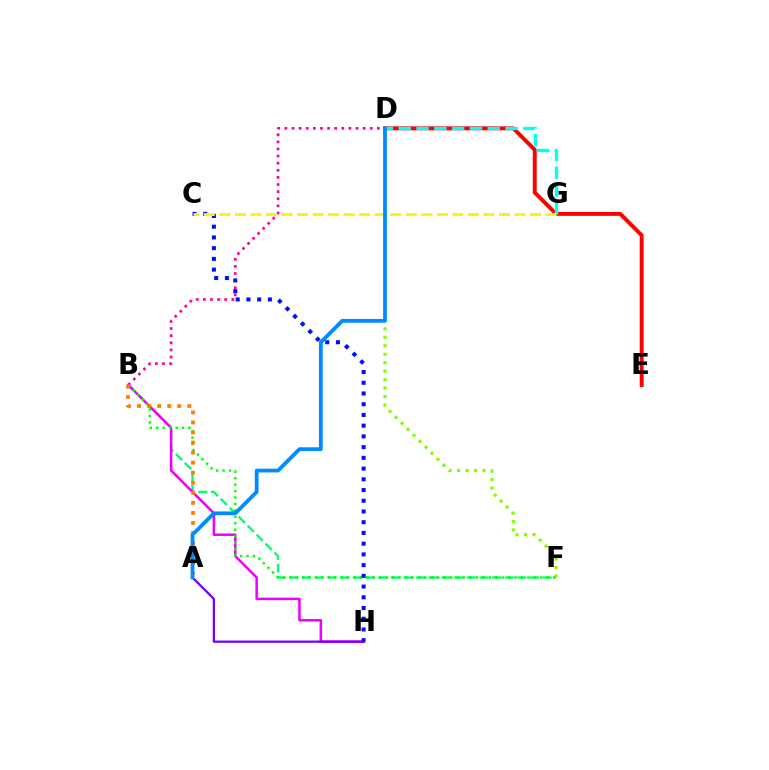{('B', 'D'): [{'color': '#ff0094', 'line_style': 'dotted', 'thickness': 1.93}], ('B', 'F'): [{'color': '#00ff74', 'line_style': 'dashed', 'thickness': 1.72}, {'color': '#08ff00', 'line_style': 'dotted', 'thickness': 1.75}], ('B', 'H'): [{'color': '#ee00ff', 'line_style': 'solid', 'thickness': 1.81}], ('D', 'F'): [{'color': '#84ff00', 'line_style': 'dotted', 'thickness': 2.3}], ('A', 'H'): [{'color': '#7200ff', 'line_style': 'solid', 'thickness': 1.62}], ('D', 'E'): [{'color': '#ff0000', 'line_style': 'solid', 'thickness': 2.83}], ('D', 'G'): [{'color': '#00fff6', 'line_style': 'dashed', 'thickness': 2.42}], ('C', 'H'): [{'color': '#0010ff', 'line_style': 'dotted', 'thickness': 2.91}], ('C', 'G'): [{'color': '#fcf500', 'line_style': 'dashed', 'thickness': 2.11}], ('A', 'B'): [{'color': '#ff7c00', 'line_style': 'dotted', 'thickness': 2.73}], ('A', 'D'): [{'color': '#008cff', 'line_style': 'solid', 'thickness': 2.73}]}